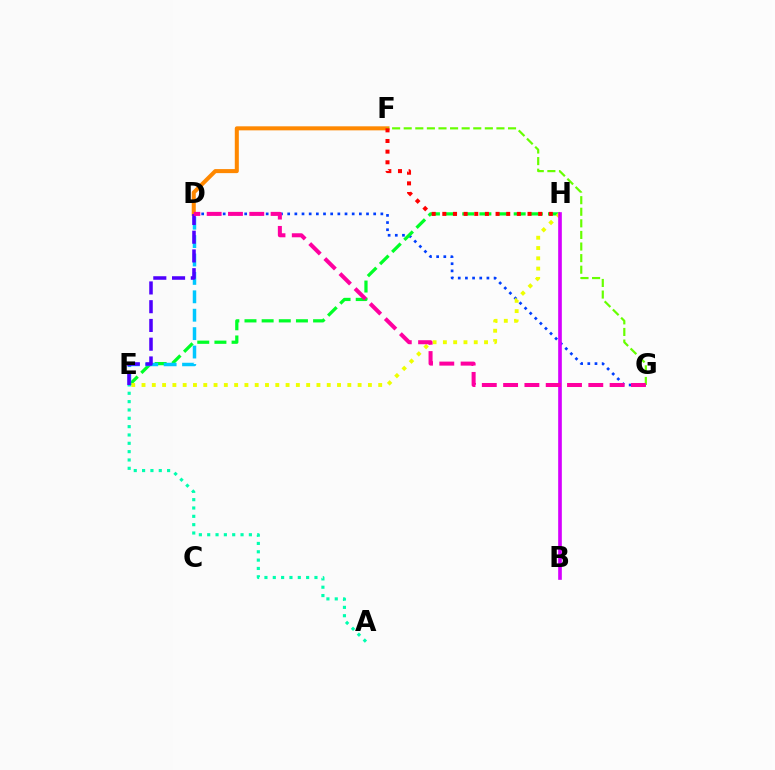{('D', 'G'): [{'color': '#003fff', 'line_style': 'dotted', 'thickness': 1.95}, {'color': '#ff00a0', 'line_style': 'dashed', 'thickness': 2.89}], ('E', 'H'): [{'color': '#00ff27', 'line_style': 'dashed', 'thickness': 2.33}, {'color': '#eeff00', 'line_style': 'dotted', 'thickness': 2.8}], ('A', 'E'): [{'color': '#00ffaf', 'line_style': 'dotted', 'thickness': 2.26}], ('D', 'F'): [{'color': '#ff8800', 'line_style': 'solid', 'thickness': 2.91}], ('F', 'G'): [{'color': '#66ff00', 'line_style': 'dashed', 'thickness': 1.57}], ('B', 'H'): [{'color': '#d600ff', 'line_style': 'solid', 'thickness': 2.63}], ('F', 'H'): [{'color': '#ff0000', 'line_style': 'dotted', 'thickness': 2.89}], ('D', 'E'): [{'color': '#00c7ff', 'line_style': 'dashed', 'thickness': 2.5}, {'color': '#4f00ff', 'line_style': 'dashed', 'thickness': 2.55}]}